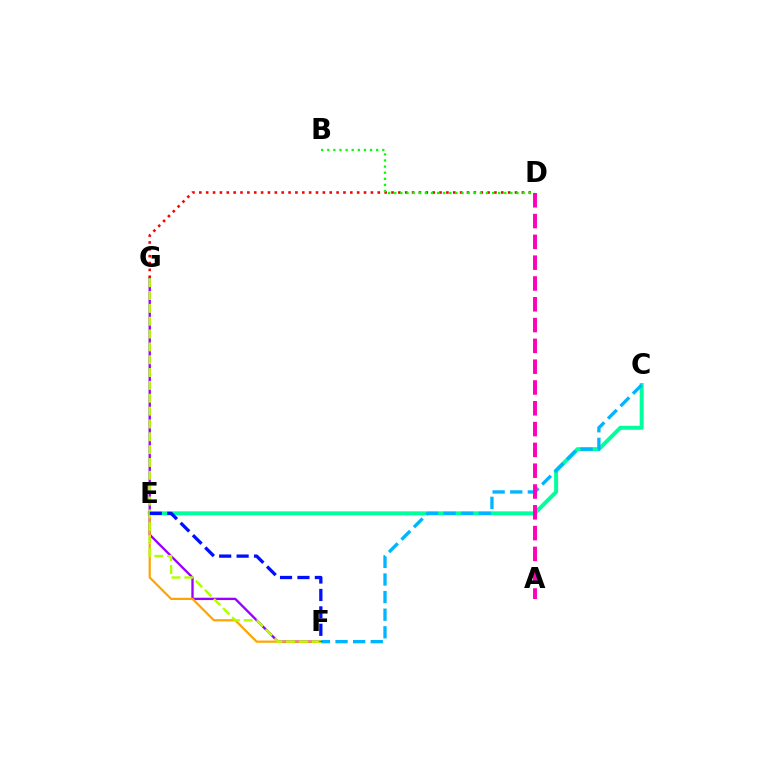{('D', 'G'): [{'color': '#ff0000', 'line_style': 'dotted', 'thickness': 1.86}], ('C', 'E'): [{'color': '#00ff9d', 'line_style': 'solid', 'thickness': 2.86}], ('B', 'D'): [{'color': '#08ff00', 'line_style': 'dotted', 'thickness': 1.66}], ('F', 'G'): [{'color': '#9b00ff', 'line_style': 'solid', 'thickness': 1.68}, {'color': '#b3ff00', 'line_style': 'dashed', 'thickness': 1.74}], ('C', 'F'): [{'color': '#00b5ff', 'line_style': 'dashed', 'thickness': 2.39}], ('A', 'D'): [{'color': '#ff00bd', 'line_style': 'dashed', 'thickness': 2.83}], ('E', 'F'): [{'color': '#ffa500', 'line_style': 'solid', 'thickness': 1.6}, {'color': '#0010ff', 'line_style': 'dashed', 'thickness': 2.37}]}